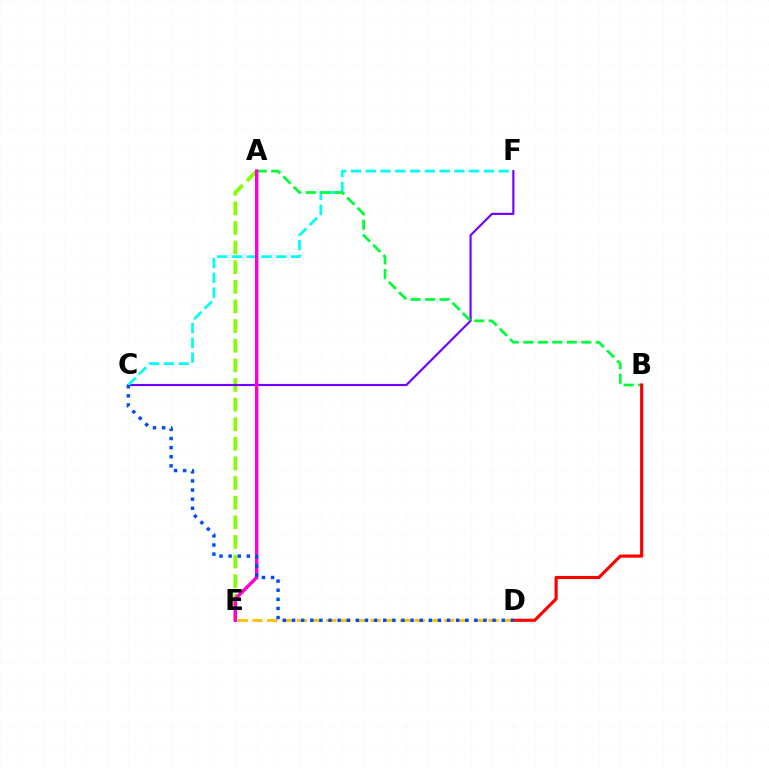{('A', 'E'): [{'color': '#84ff00', 'line_style': 'dashed', 'thickness': 2.67}, {'color': '#ff00cf', 'line_style': 'solid', 'thickness': 2.47}], ('C', 'F'): [{'color': '#7200ff', 'line_style': 'solid', 'thickness': 1.54}, {'color': '#00fff6', 'line_style': 'dashed', 'thickness': 2.01}], ('A', 'B'): [{'color': '#00ff39', 'line_style': 'dashed', 'thickness': 1.97}], ('D', 'E'): [{'color': '#ffbd00', 'line_style': 'dashed', 'thickness': 2.0}], ('B', 'D'): [{'color': '#ff0000', 'line_style': 'solid', 'thickness': 2.25}], ('C', 'D'): [{'color': '#004bff', 'line_style': 'dotted', 'thickness': 2.48}]}